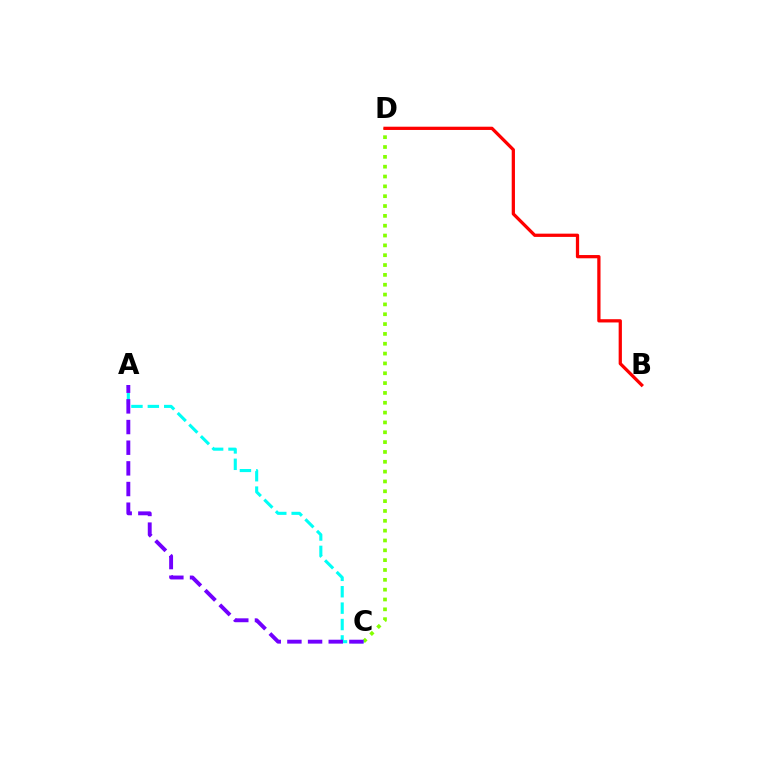{('C', 'D'): [{'color': '#84ff00', 'line_style': 'dotted', 'thickness': 2.67}], ('A', 'C'): [{'color': '#00fff6', 'line_style': 'dashed', 'thickness': 2.23}, {'color': '#7200ff', 'line_style': 'dashed', 'thickness': 2.81}], ('B', 'D'): [{'color': '#ff0000', 'line_style': 'solid', 'thickness': 2.34}]}